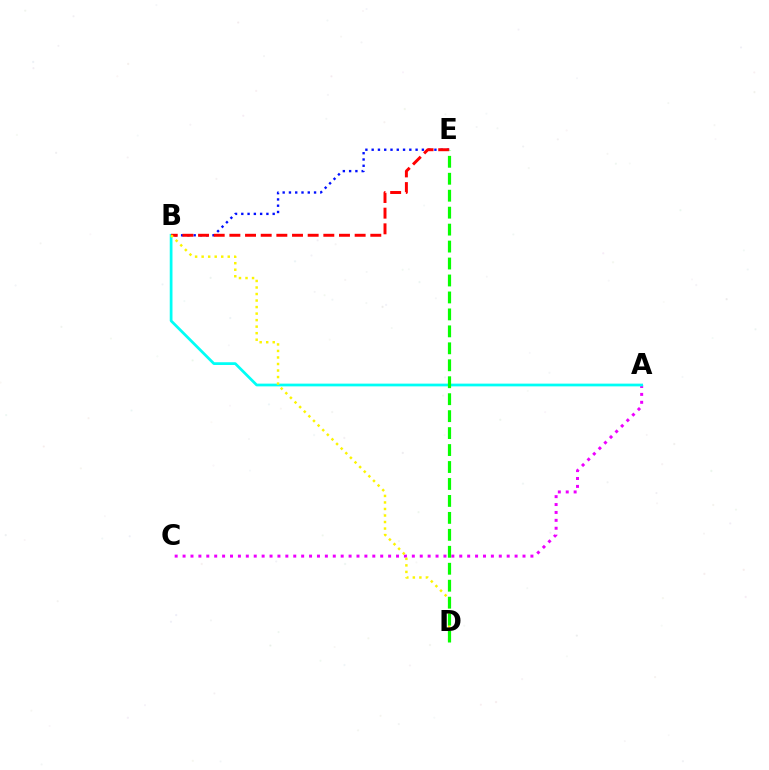{('B', 'E'): [{'color': '#0010ff', 'line_style': 'dotted', 'thickness': 1.71}, {'color': '#ff0000', 'line_style': 'dashed', 'thickness': 2.13}], ('A', 'C'): [{'color': '#ee00ff', 'line_style': 'dotted', 'thickness': 2.15}], ('A', 'B'): [{'color': '#00fff6', 'line_style': 'solid', 'thickness': 1.97}], ('B', 'D'): [{'color': '#fcf500', 'line_style': 'dotted', 'thickness': 1.77}], ('D', 'E'): [{'color': '#08ff00', 'line_style': 'dashed', 'thickness': 2.3}]}